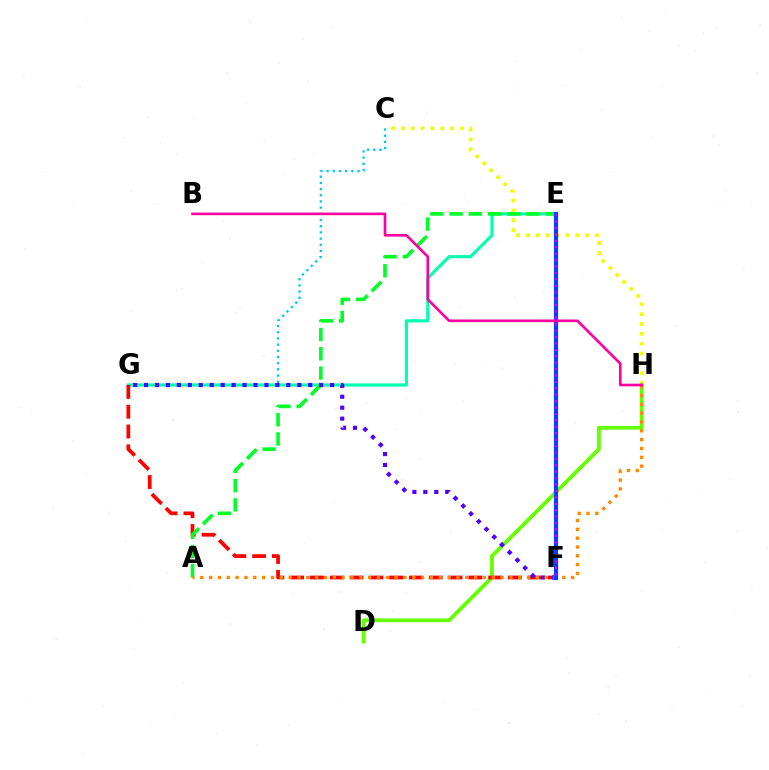{('C', 'G'): [{'color': '#00c7ff', 'line_style': 'dotted', 'thickness': 1.68}], ('C', 'H'): [{'color': '#eeff00', 'line_style': 'dotted', 'thickness': 2.68}], ('D', 'H'): [{'color': '#66ff00', 'line_style': 'solid', 'thickness': 2.75}], ('E', 'G'): [{'color': '#00ffaf', 'line_style': 'solid', 'thickness': 2.25}], ('F', 'G'): [{'color': '#ff0000', 'line_style': 'dashed', 'thickness': 2.69}, {'color': '#4f00ff', 'line_style': 'dotted', 'thickness': 2.97}], ('A', 'E'): [{'color': '#00ff27', 'line_style': 'dashed', 'thickness': 2.61}], ('A', 'H'): [{'color': '#ff8800', 'line_style': 'dotted', 'thickness': 2.4}], ('E', 'F'): [{'color': '#003fff', 'line_style': 'solid', 'thickness': 2.99}, {'color': '#d600ff', 'line_style': 'dotted', 'thickness': 1.74}], ('B', 'H'): [{'color': '#ff00a0', 'line_style': 'solid', 'thickness': 1.89}]}